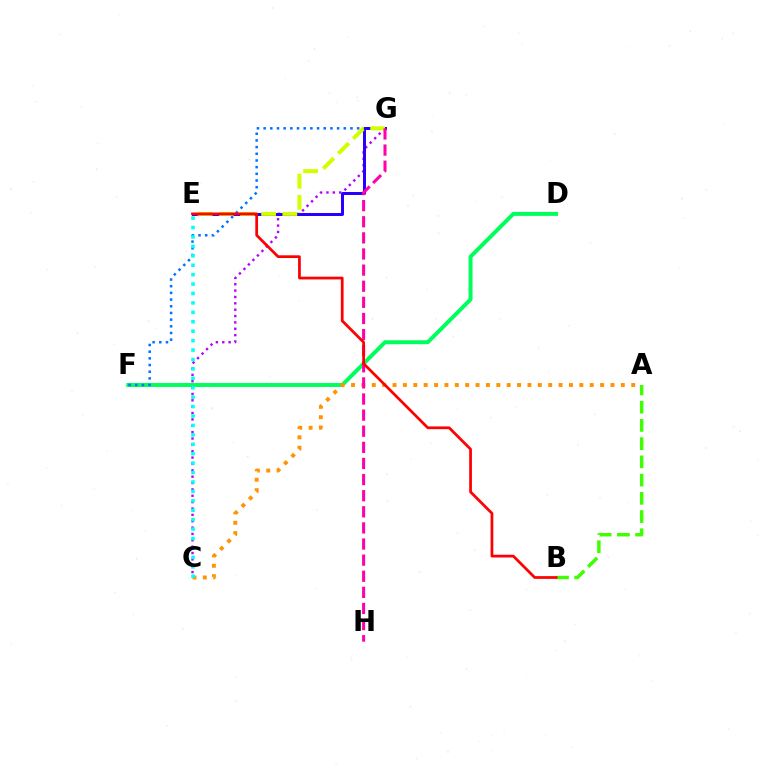{('D', 'F'): [{'color': '#00ff5c', 'line_style': 'solid', 'thickness': 2.85}], ('A', 'C'): [{'color': '#ff9400', 'line_style': 'dotted', 'thickness': 2.82}], ('A', 'B'): [{'color': '#3dff00', 'line_style': 'dashed', 'thickness': 2.48}], ('F', 'G'): [{'color': '#0074ff', 'line_style': 'dotted', 'thickness': 1.82}], ('C', 'G'): [{'color': '#b900ff', 'line_style': 'dotted', 'thickness': 1.73}], ('E', 'G'): [{'color': '#2500ff', 'line_style': 'solid', 'thickness': 2.14}, {'color': '#d1ff00', 'line_style': 'dashed', 'thickness': 2.88}], ('G', 'H'): [{'color': '#ff00ac', 'line_style': 'dashed', 'thickness': 2.19}], ('B', 'E'): [{'color': '#ff0000', 'line_style': 'solid', 'thickness': 1.97}], ('C', 'E'): [{'color': '#00fff6', 'line_style': 'dotted', 'thickness': 2.56}]}